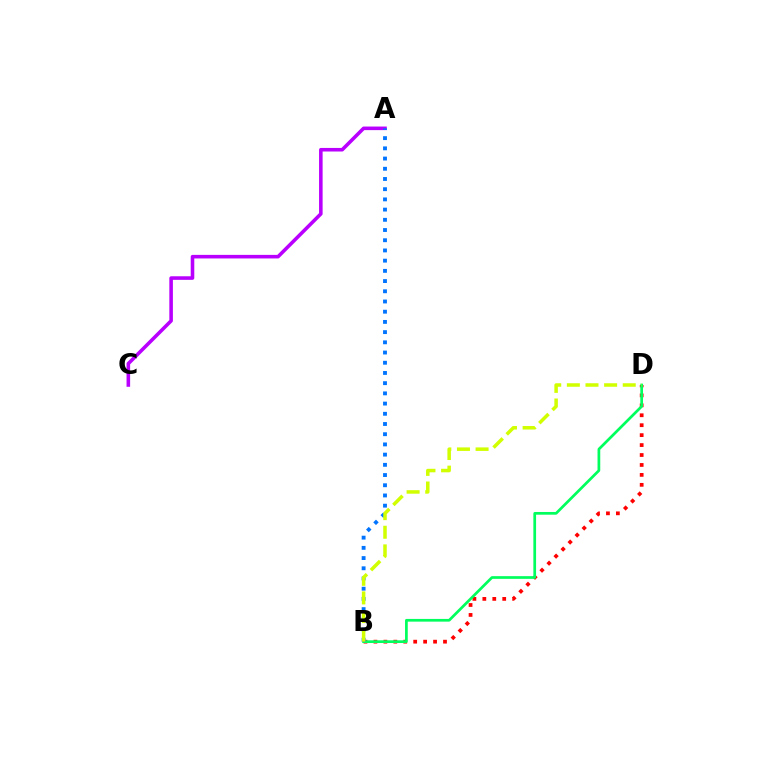{('A', 'C'): [{'color': '#b900ff', 'line_style': 'solid', 'thickness': 2.57}], ('B', 'D'): [{'color': '#ff0000', 'line_style': 'dotted', 'thickness': 2.7}, {'color': '#00ff5c', 'line_style': 'solid', 'thickness': 1.95}, {'color': '#d1ff00', 'line_style': 'dashed', 'thickness': 2.53}], ('A', 'B'): [{'color': '#0074ff', 'line_style': 'dotted', 'thickness': 2.77}]}